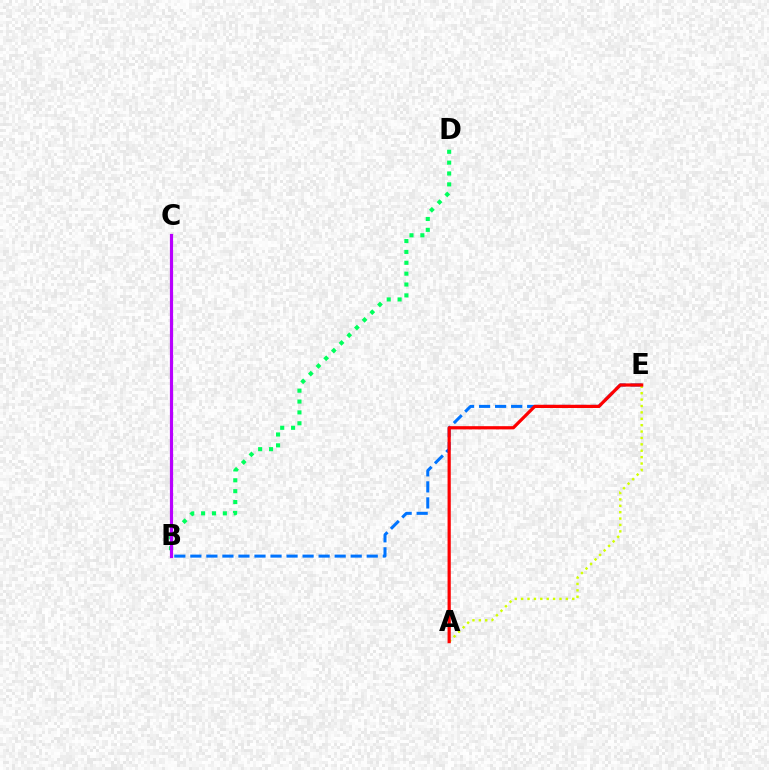{('B', 'E'): [{'color': '#0074ff', 'line_style': 'dashed', 'thickness': 2.18}], ('A', 'E'): [{'color': '#d1ff00', 'line_style': 'dotted', 'thickness': 1.74}, {'color': '#ff0000', 'line_style': 'solid', 'thickness': 2.31}], ('B', 'D'): [{'color': '#00ff5c', 'line_style': 'dotted', 'thickness': 2.95}], ('B', 'C'): [{'color': '#b900ff', 'line_style': 'solid', 'thickness': 2.29}]}